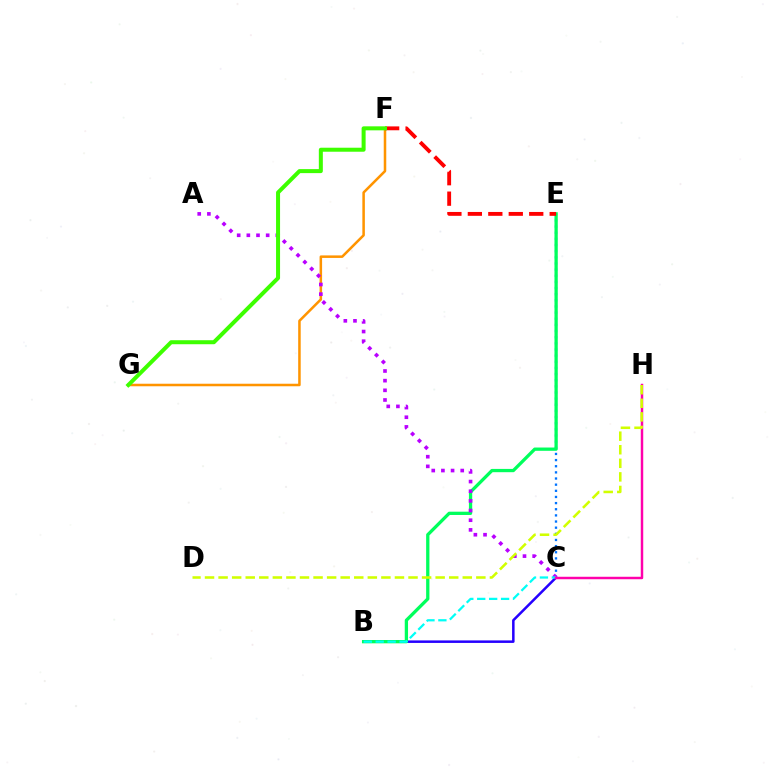{('B', 'C'): [{'color': '#2500ff', 'line_style': 'solid', 'thickness': 1.81}, {'color': '#00fff6', 'line_style': 'dashed', 'thickness': 1.62}], ('C', 'E'): [{'color': '#0074ff', 'line_style': 'dotted', 'thickness': 1.67}], ('F', 'G'): [{'color': '#ff9400', 'line_style': 'solid', 'thickness': 1.82}, {'color': '#3dff00', 'line_style': 'solid', 'thickness': 2.89}], ('B', 'E'): [{'color': '#00ff5c', 'line_style': 'solid', 'thickness': 2.36}], ('A', 'C'): [{'color': '#b900ff', 'line_style': 'dotted', 'thickness': 2.63}], ('E', 'F'): [{'color': '#ff0000', 'line_style': 'dashed', 'thickness': 2.78}], ('C', 'H'): [{'color': '#ff00ac', 'line_style': 'solid', 'thickness': 1.77}], ('D', 'H'): [{'color': '#d1ff00', 'line_style': 'dashed', 'thickness': 1.84}]}